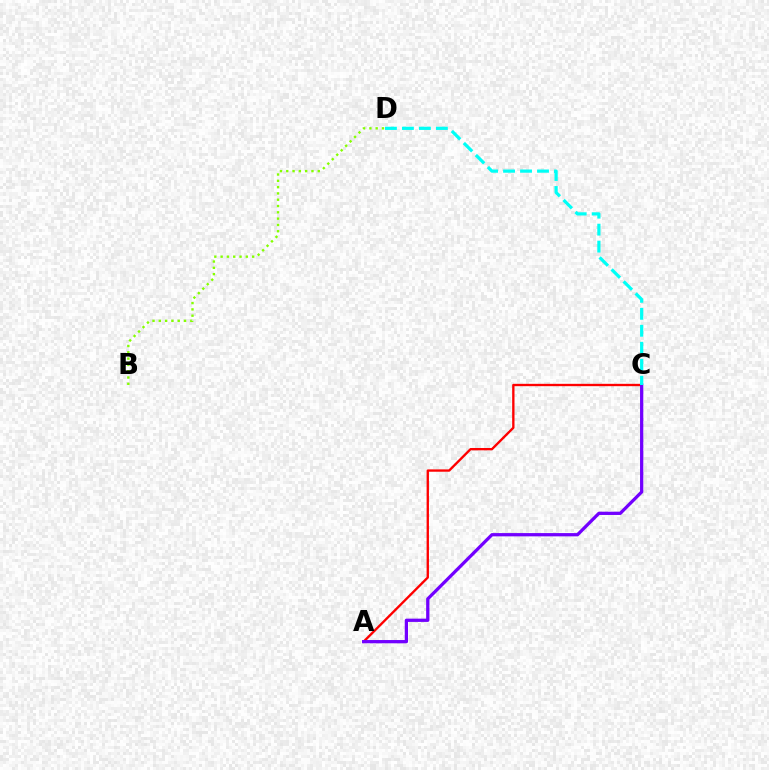{('A', 'C'): [{'color': '#ff0000', 'line_style': 'solid', 'thickness': 1.69}, {'color': '#7200ff', 'line_style': 'solid', 'thickness': 2.35}], ('C', 'D'): [{'color': '#00fff6', 'line_style': 'dashed', 'thickness': 2.31}], ('B', 'D'): [{'color': '#84ff00', 'line_style': 'dotted', 'thickness': 1.71}]}